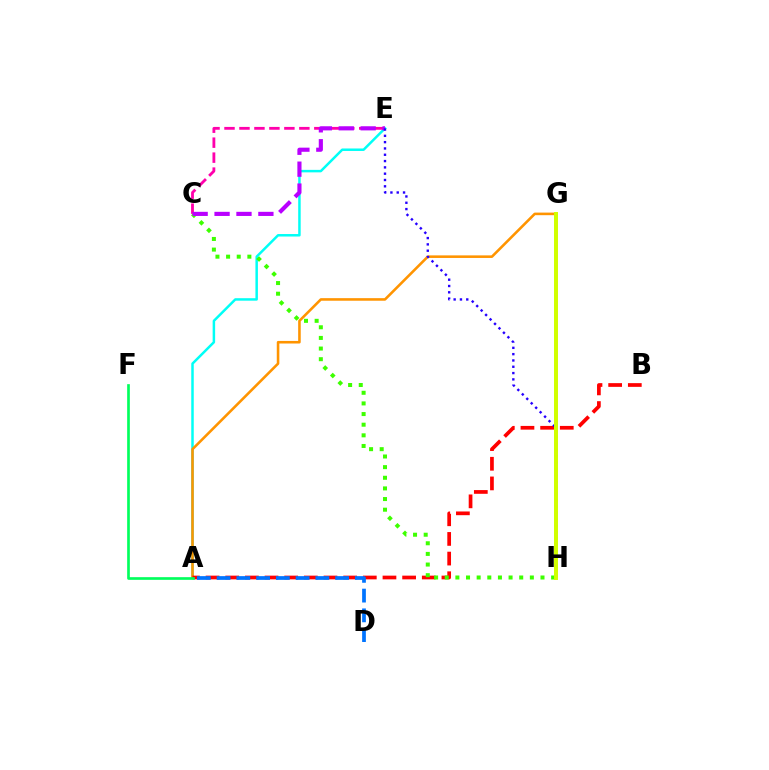{('A', 'E'): [{'color': '#00fff6', 'line_style': 'solid', 'thickness': 1.79}], ('A', 'G'): [{'color': '#ff9400', 'line_style': 'solid', 'thickness': 1.86}], ('C', 'E'): [{'color': '#ff00ac', 'line_style': 'dashed', 'thickness': 2.03}, {'color': '#b900ff', 'line_style': 'dashed', 'thickness': 2.98}], ('A', 'B'): [{'color': '#ff0000', 'line_style': 'dashed', 'thickness': 2.67}], ('C', 'H'): [{'color': '#3dff00', 'line_style': 'dotted', 'thickness': 2.89}], ('A', 'F'): [{'color': '#00ff5c', 'line_style': 'solid', 'thickness': 1.92}], ('A', 'D'): [{'color': '#0074ff', 'line_style': 'dashed', 'thickness': 2.68}], ('E', 'H'): [{'color': '#2500ff', 'line_style': 'dotted', 'thickness': 1.71}], ('G', 'H'): [{'color': '#d1ff00', 'line_style': 'solid', 'thickness': 2.85}]}